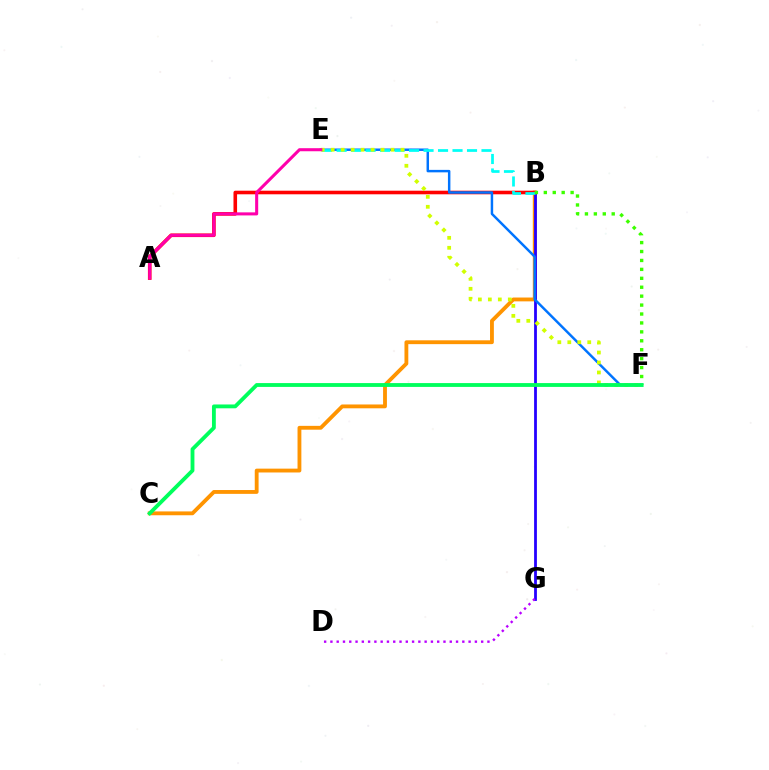{('B', 'C'): [{'color': '#ff9400', 'line_style': 'solid', 'thickness': 2.76}], ('B', 'G'): [{'color': '#2500ff', 'line_style': 'solid', 'thickness': 2.01}], ('A', 'B'): [{'color': '#ff0000', 'line_style': 'solid', 'thickness': 2.59}], ('E', 'F'): [{'color': '#0074ff', 'line_style': 'solid', 'thickness': 1.78}, {'color': '#d1ff00', 'line_style': 'dotted', 'thickness': 2.71}], ('D', 'G'): [{'color': '#b900ff', 'line_style': 'dotted', 'thickness': 1.71}], ('B', 'E'): [{'color': '#00fff6', 'line_style': 'dashed', 'thickness': 1.97}], ('B', 'F'): [{'color': '#3dff00', 'line_style': 'dotted', 'thickness': 2.43}], ('C', 'F'): [{'color': '#00ff5c', 'line_style': 'solid', 'thickness': 2.76}], ('A', 'E'): [{'color': '#ff00ac', 'line_style': 'solid', 'thickness': 2.2}]}